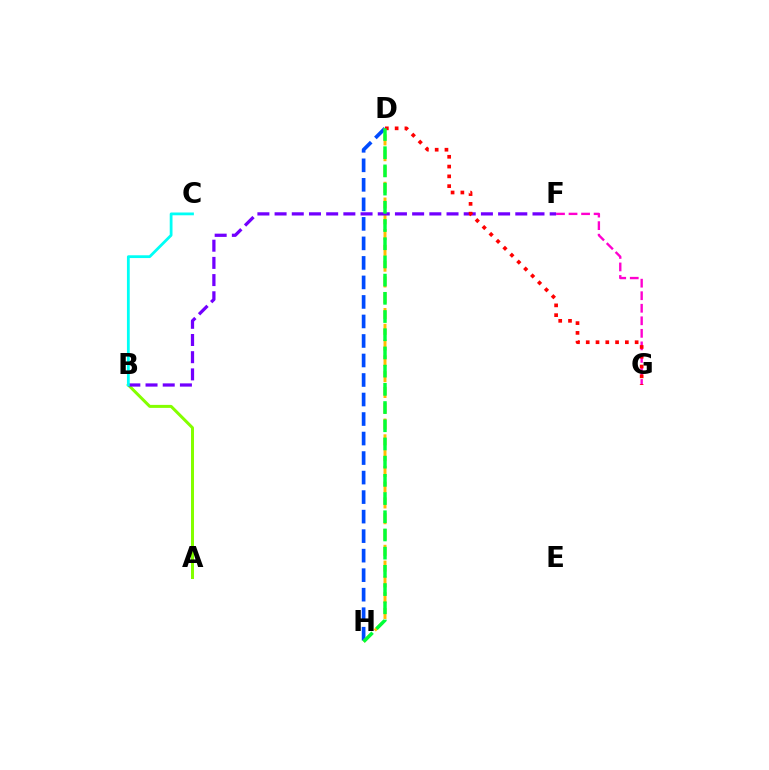{('D', 'H'): [{'color': '#004bff', 'line_style': 'dashed', 'thickness': 2.65}, {'color': '#ffbd00', 'line_style': 'dashed', 'thickness': 2.14}, {'color': '#00ff39', 'line_style': 'dashed', 'thickness': 2.47}], ('A', 'B'): [{'color': '#84ff00', 'line_style': 'solid', 'thickness': 2.15}], ('F', 'G'): [{'color': '#ff00cf', 'line_style': 'dashed', 'thickness': 1.7}], ('B', 'F'): [{'color': '#7200ff', 'line_style': 'dashed', 'thickness': 2.34}], ('D', 'G'): [{'color': '#ff0000', 'line_style': 'dotted', 'thickness': 2.66}], ('B', 'C'): [{'color': '#00fff6', 'line_style': 'solid', 'thickness': 2.0}]}